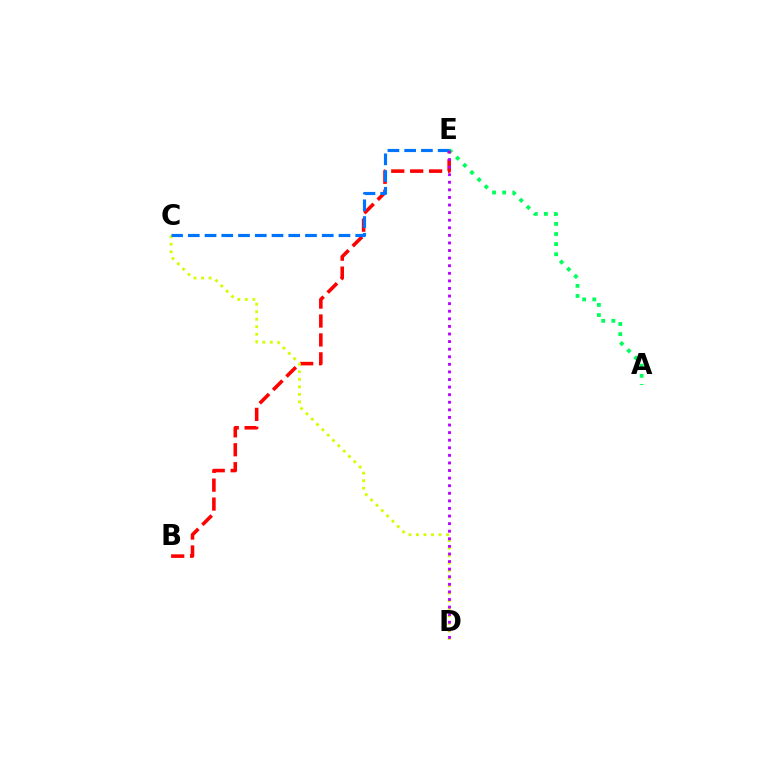{('B', 'E'): [{'color': '#ff0000', 'line_style': 'dashed', 'thickness': 2.57}], ('C', 'D'): [{'color': '#d1ff00', 'line_style': 'dotted', 'thickness': 2.05}], ('A', 'E'): [{'color': '#00ff5c', 'line_style': 'dotted', 'thickness': 2.75}], ('C', 'E'): [{'color': '#0074ff', 'line_style': 'dashed', 'thickness': 2.27}], ('D', 'E'): [{'color': '#b900ff', 'line_style': 'dotted', 'thickness': 2.06}]}